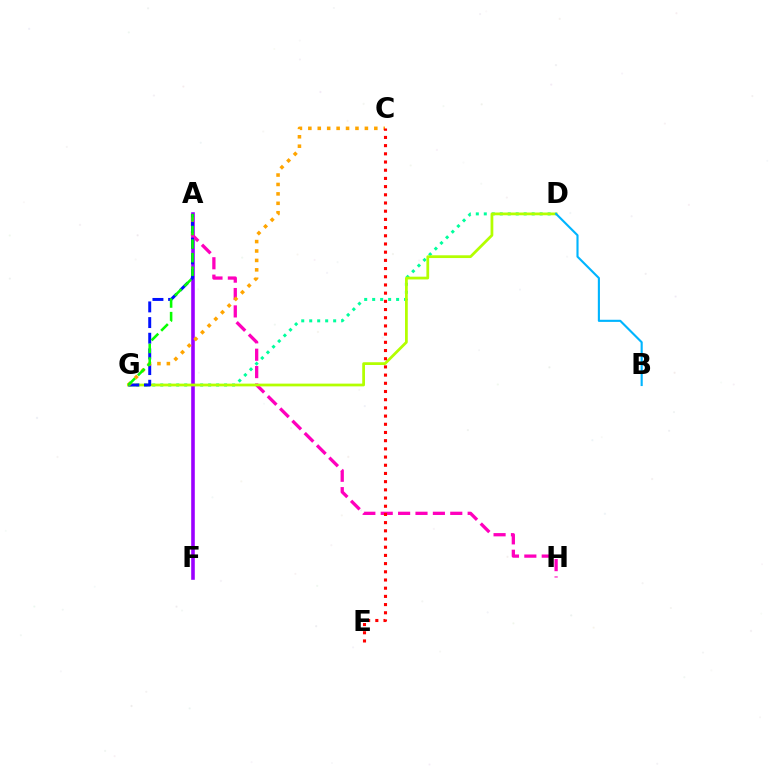{('D', 'G'): [{'color': '#00ff9d', 'line_style': 'dotted', 'thickness': 2.17}, {'color': '#b3ff00', 'line_style': 'solid', 'thickness': 1.98}], ('A', 'F'): [{'color': '#9b00ff', 'line_style': 'solid', 'thickness': 2.59}], ('A', 'H'): [{'color': '#ff00bd', 'line_style': 'dashed', 'thickness': 2.36}], ('A', 'G'): [{'color': '#0010ff', 'line_style': 'dashed', 'thickness': 2.13}, {'color': '#08ff00', 'line_style': 'dashed', 'thickness': 1.84}], ('B', 'D'): [{'color': '#00b5ff', 'line_style': 'solid', 'thickness': 1.53}], ('C', 'G'): [{'color': '#ffa500', 'line_style': 'dotted', 'thickness': 2.56}], ('C', 'E'): [{'color': '#ff0000', 'line_style': 'dotted', 'thickness': 2.23}]}